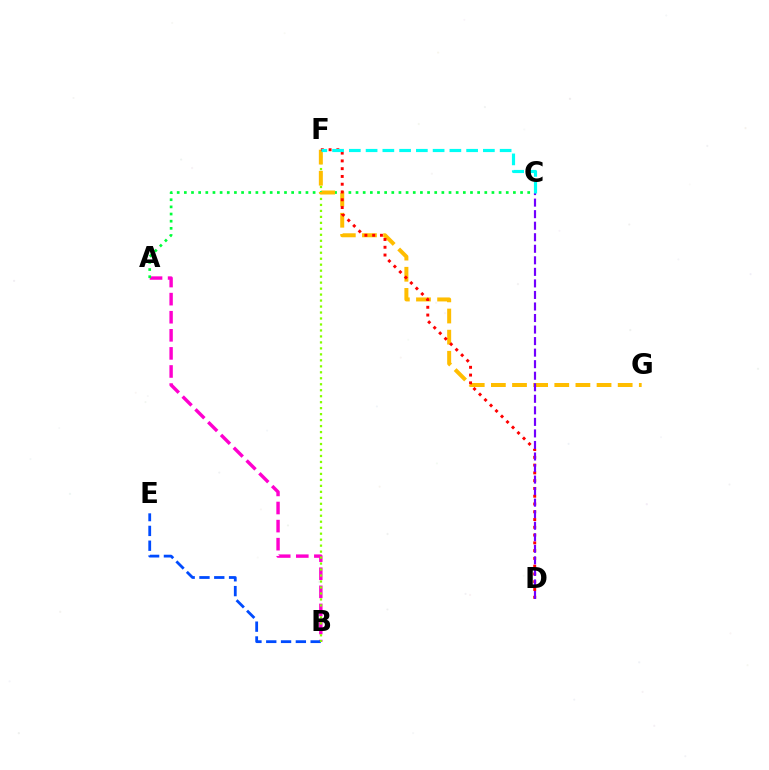{('A', 'B'): [{'color': '#ff00cf', 'line_style': 'dashed', 'thickness': 2.46}], ('B', 'E'): [{'color': '#004bff', 'line_style': 'dashed', 'thickness': 2.01}], ('B', 'F'): [{'color': '#84ff00', 'line_style': 'dotted', 'thickness': 1.62}], ('A', 'C'): [{'color': '#00ff39', 'line_style': 'dotted', 'thickness': 1.94}], ('F', 'G'): [{'color': '#ffbd00', 'line_style': 'dashed', 'thickness': 2.87}], ('D', 'F'): [{'color': '#ff0000', 'line_style': 'dotted', 'thickness': 2.11}], ('C', 'D'): [{'color': '#7200ff', 'line_style': 'dashed', 'thickness': 1.57}], ('C', 'F'): [{'color': '#00fff6', 'line_style': 'dashed', 'thickness': 2.28}]}